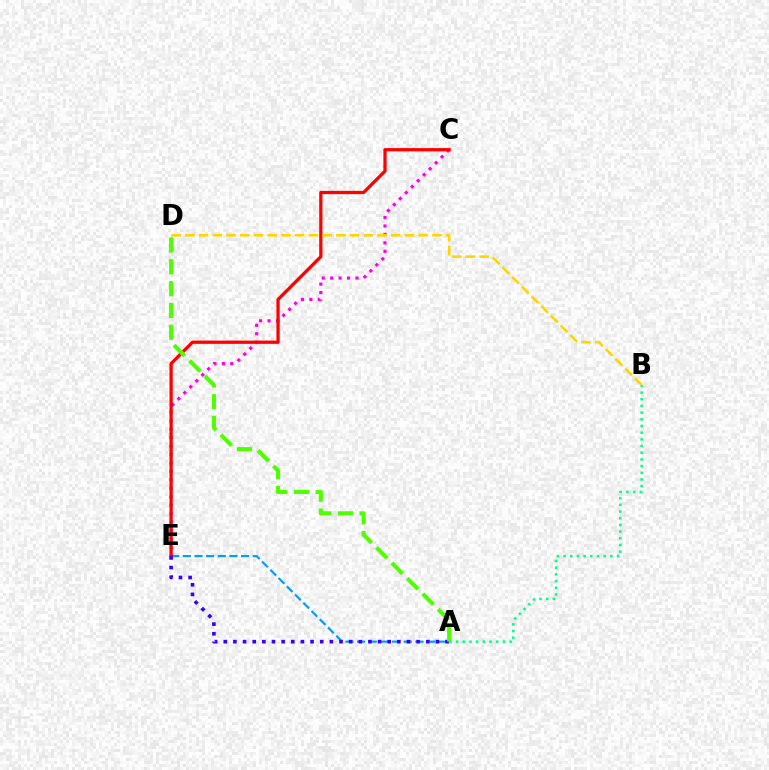{('A', 'E'): [{'color': '#009eff', 'line_style': 'dashed', 'thickness': 1.58}, {'color': '#3700ff', 'line_style': 'dotted', 'thickness': 2.62}], ('C', 'E'): [{'color': '#ff00ed', 'line_style': 'dotted', 'thickness': 2.29}, {'color': '#ff0000', 'line_style': 'solid', 'thickness': 2.34}], ('A', 'B'): [{'color': '#00ff86', 'line_style': 'dotted', 'thickness': 1.82}], ('B', 'D'): [{'color': '#ffd500', 'line_style': 'dashed', 'thickness': 1.86}], ('A', 'D'): [{'color': '#4fff00', 'line_style': 'dashed', 'thickness': 2.96}]}